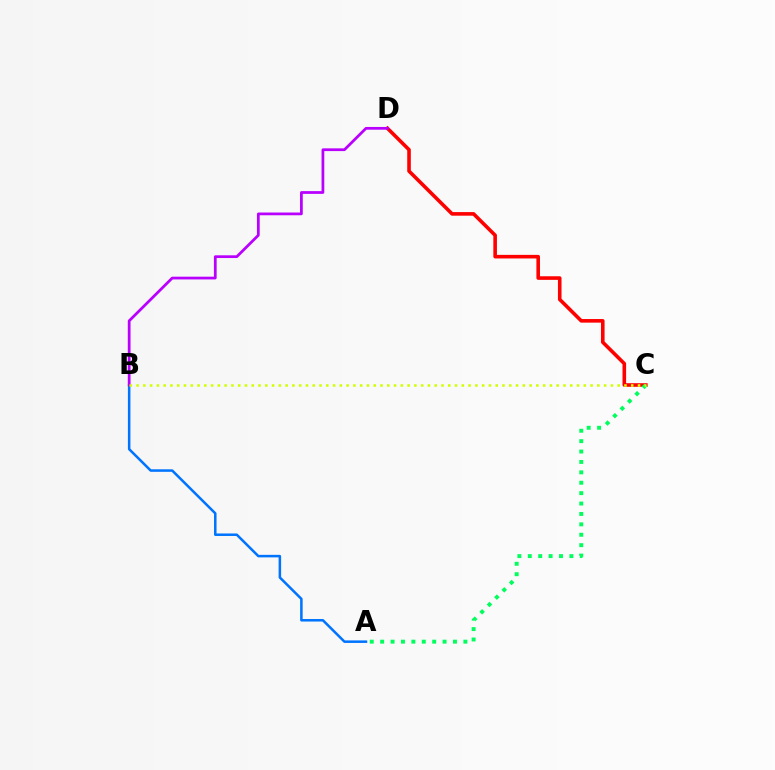{('A', 'B'): [{'color': '#0074ff', 'line_style': 'solid', 'thickness': 1.82}], ('C', 'D'): [{'color': '#ff0000', 'line_style': 'solid', 'thickness': 2.59}], ('A', 'C'): [{'color': '#00ff5c', 'line_style': 'dotted', 'thickness': 2.83}], ('B', 'D'): [{'color': '#b900ff', 'line_style': 'solid', 'thickness': 1.98}], ('B', 'C'): [{'color': '#d1ff00', 'line_style': 'dotted', 'thickness': 1.84}]}